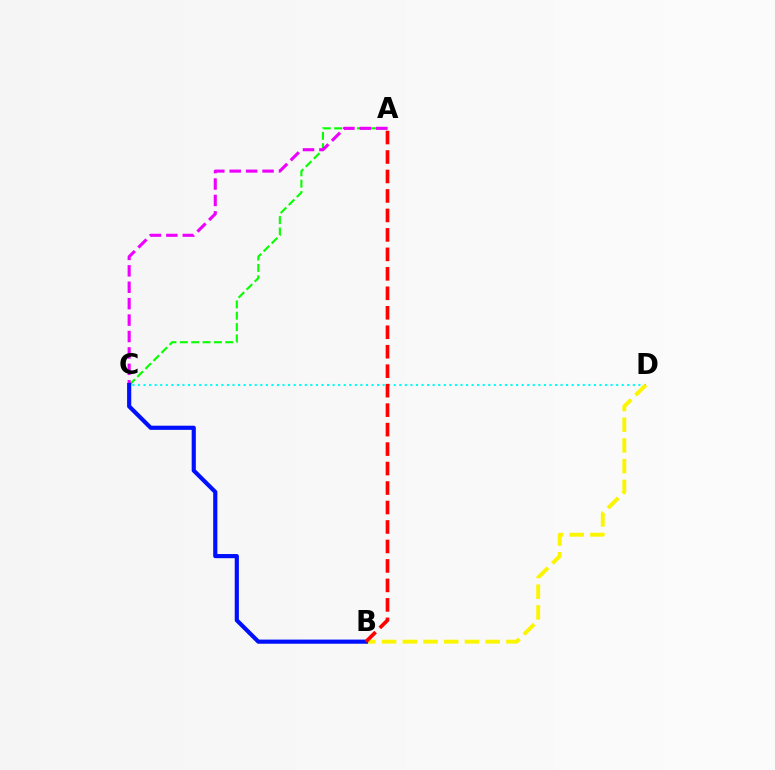{('A', 'C'): [{'color': '#08ff00', 'line_style': 'dashed', 'thickness': 1.54}, {'color': '#ee00ff', 'line_style': 'dashed', 'thickness': 2.23}], ('C', 'D'): [{'color': '#00fff6', 'line_style': 'dotted', 'thickness': 1.51}], ('B', 'D'): [{'color': '#fcf500', 'line_style': 'dashed', 'thickness': 2.82}], ('B', 'C'): [{'color': '#0010ff', 'line_style': 'solid', 'thickness': 2.99}], ('A', 'B'): [{'color': '#ff0000', 'line_style': 'dashed', 'thickness': 2.65}]}